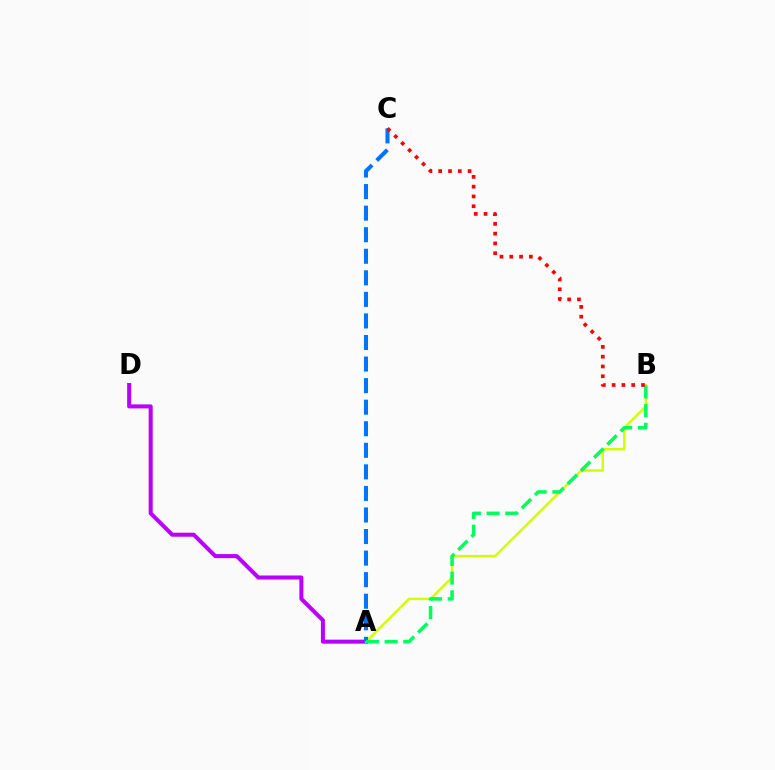{('A', 'D'): [{'color': '#b900ff', 'line_style': 'solid', 'thickness': 2.91}], ('A', 'B'): [{'color': '#d1ff00', 'line_style': 'solid', 'thickness': 1.75}, {'color': '#00ff5c', 'line_style': 'dashed', 'thickness': 2.53}], ('A', 'C'): [{'color': '#0074ff', 'line_style': 'dashed', 'thickness': 2.93}], ('B', 'C'): [{'color': '#ff0000', 'line_style': 'dotted', 'thickness': 2.66}]}